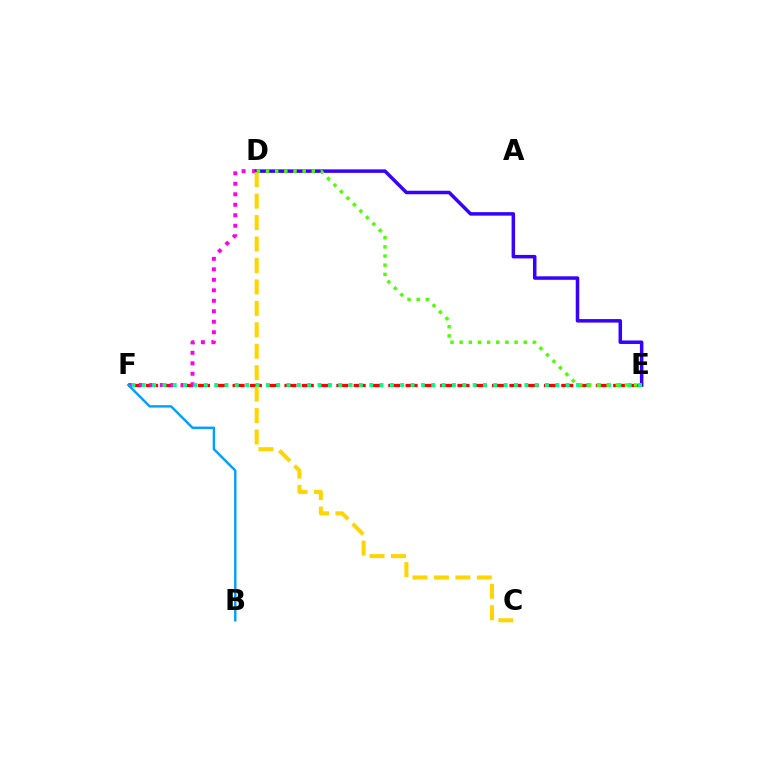{('E', 'F'): [{'color': '#ff0000', 'line_style': 'dashed', 'thickness': 2.35}, {'color': '#00ff86', 'line_style': 'dotted', 'thickness': 2.81}], ('D', 'F'): [{'color': '#ff00ed', 'line_style': 'dotted', 'thickness': 2.85}], ('D', 'E'): [{'color': '#3700ff', 'line_style': 'solid', 'thickness': 2.52}, {'color': '#4fff00', 'line_style': 'dotted', 'thickness': 2.49}], ('C', 'D'): [{'color': '#ffd500', 'line_style': 'dashed', 'thickness': 2.91}], ('B', 'F'): [{'color': '#009eff', 'line_style': 'solid', 'thickness': 1.72}]}